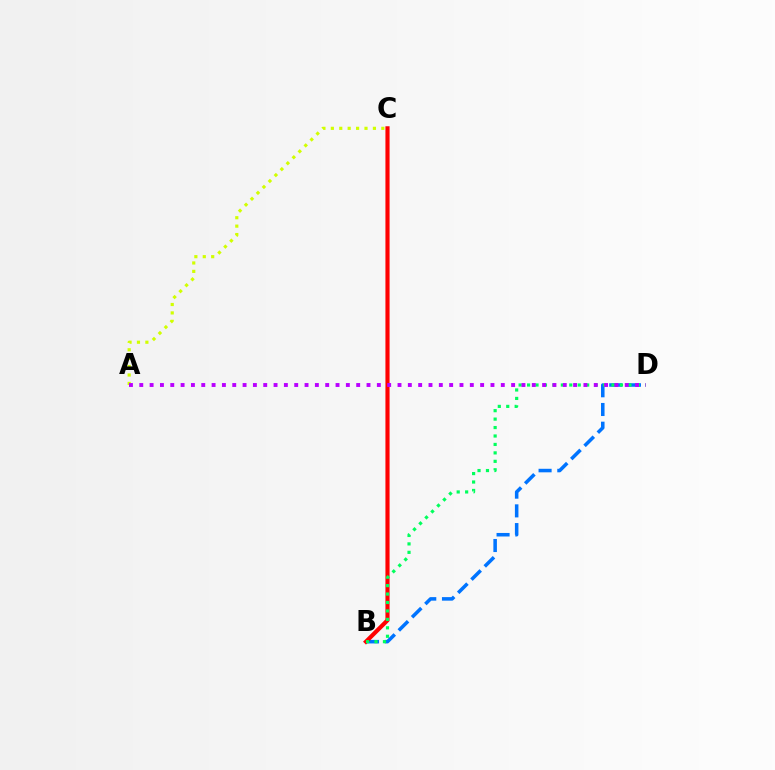{('B', 'D'): [{'color': '#0074ff', 'line_style': 'dashed', 'thickness': 2.54}, {'color': '#00ff5c', 'line_style': 'dotted', 'thickness': 2.29}], ('B', 'C'): [{'color': '#ff0000', 'line_style': 'solid', 'thickness': 2.98}], ('A', 'C'): [{'color': '#d1ff00', 'line_style': 'dotted', 'thickness': 2.29}], ('A', 'D'): [{'color': '#b900ff', 'line_style': 'dotted', 'thickness': 2.81}]}